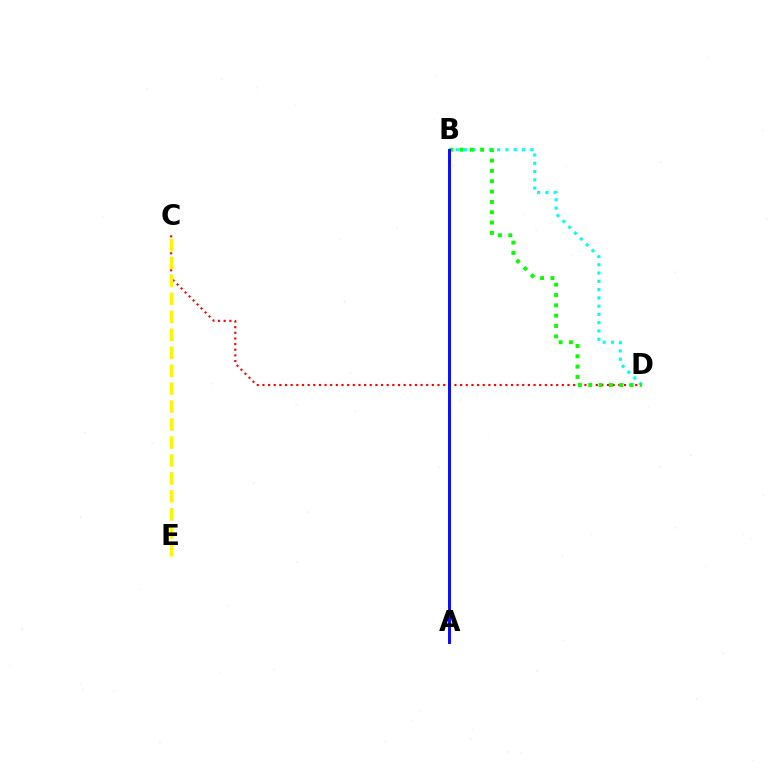{('C', 'D'): [{'color': '#ff0000', 'line_style': 'dotted', 'thickness': 1.53}], ('C', 'E'): [{'color': '#fcf500', 'line_style': 'dashed', 'thickness': 2.44}], ('B', 'D'): [{'color': '#00fff6', 'line_style': 'dotted', 'thickness': 2.25}, {'color': '#08ff00', 'line_style': 'dotted', 'thickness': 2.81}], ('A', 'B'): [{'color': '#ee00ff', 'line_style': 'solid', 'thickness': 1.94}, {'color': '#0010ff', 'line_style': 'solid', 'thickness': 2.06}]}